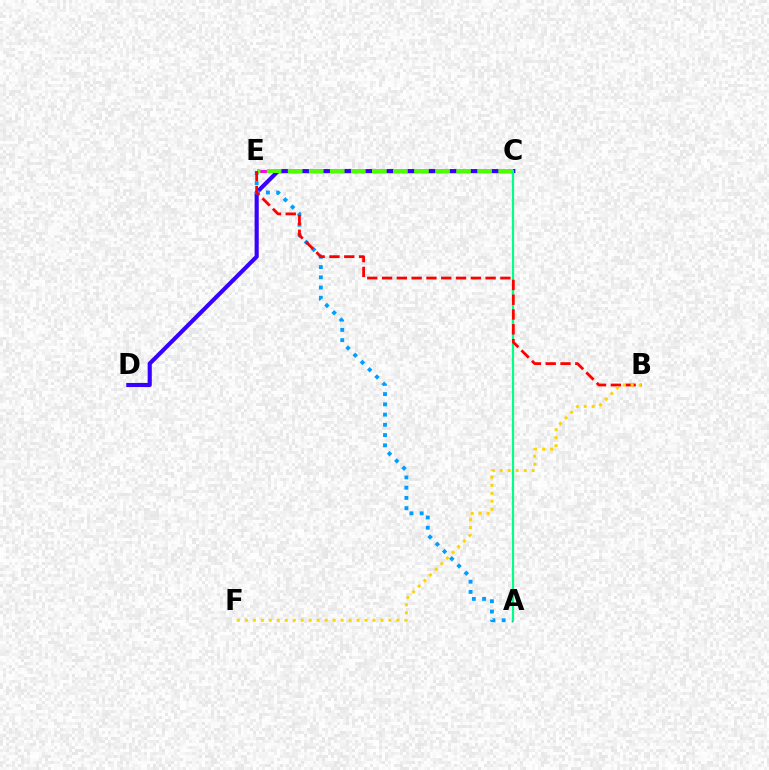{('C', 'E'): [{'color': '#ff00ed', 'line_style': 'dashed', 'thickness': 2.22}, {'color': '#4fff00', 'line_style': 'dashed', 'thickness': 2.86}], ('C', 'D'): [{'color': '#3700ff', 'line_style': 'solid', 'thickness': 2.97}], ('A', 'E'): [{'color': '#009eff', 'line_style': 'dotted', 'thickness': 2.78}], ('A', 'C'): [{'color': '#00ff86', 'line_style': 'solid', 'thickness': 1.56}], ('B', 'E'): [{'color': '#ff0000', 'line_style': 'dashed', 'thickness': 2.01}], ('B', 'F'): [{'color': '#ffd500', 'line_style': 'dotted', 'thickness': 2.17}]}